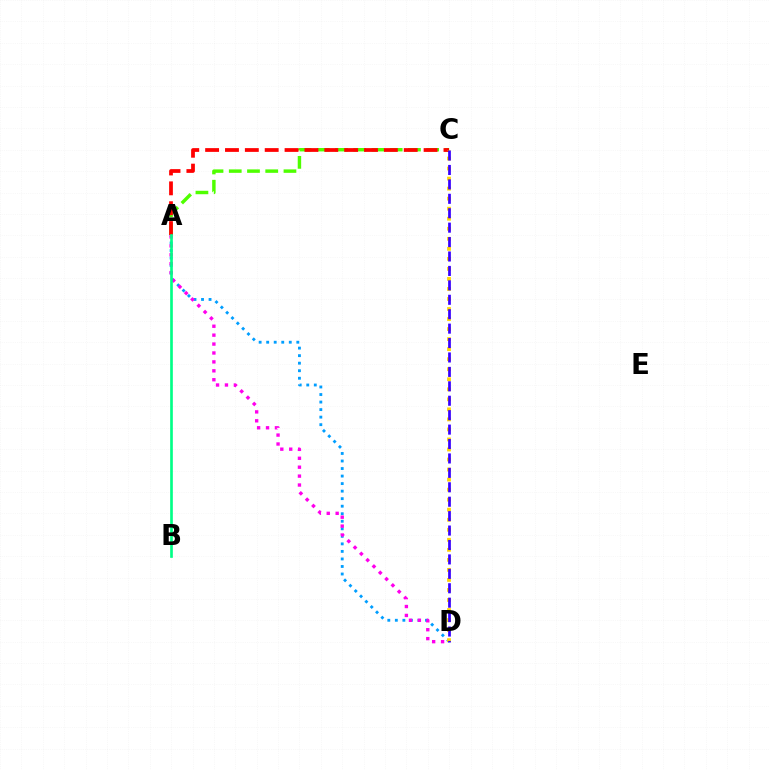{('A', 'D'): [{'color': '#009eff', 'line_style': 'dotted', 'thickness': 2.05}, {'color': '#ff00ed', 'line_style': 'dotted', 'thickness': 2.42}], ('A', 'C'): [{'color': '#4fff00', 'line_style': 'dashed', 'thickness': 2.48}, {'color': '#ff0000', 'line_style': 'dashed', 'thickness': 2.7}], ('C', 'D'): [{'color': '#ffd500', 'line_style': 'dotted', 'thickness': 2.73}, {'color': '#3700ff', 'line_style': 'dashed', 'thickness': 1.96}], ('A', 'B'): [{'color': '#00ff86', 'line_style': 'solid', 'thickness': 1.92}]}